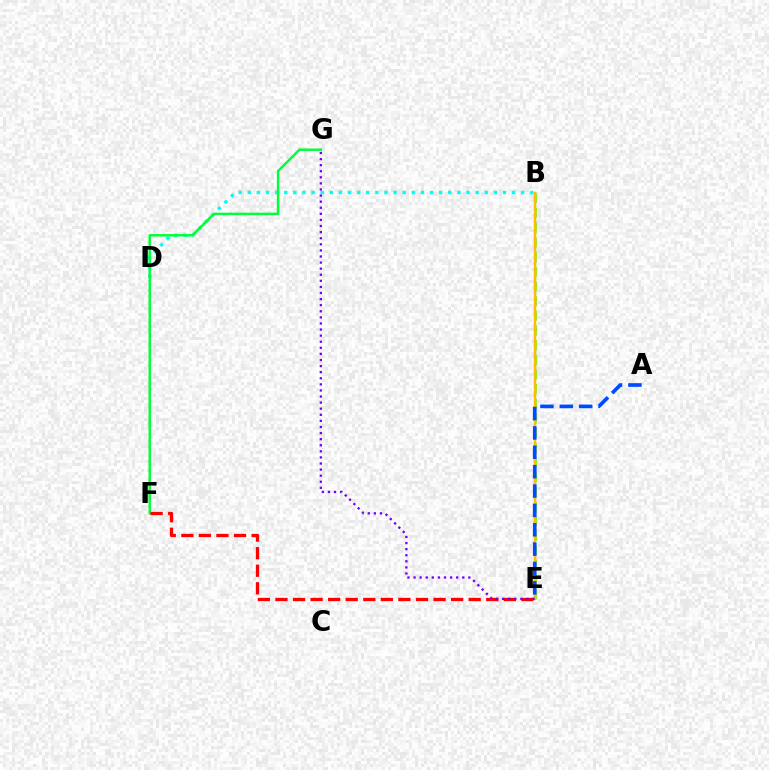{('B', 'E'): [{'color': '#84ff00', 'line_style': 'dashed', 'thickness': 1.99}, {'color': '#ff00cf', 'line_style': 'solid', 'thickness': 1.53}, {'color': '#ffbd00', 'line_style': 'solid', 'thickness': 1.58}], ('B', 'D'): [{'color': '#00fff6', 'line_style': 'dotted', 'thickness': 2.48}], ('A', 'E'): [{'color': '#004bff', 'line_style': 'dashed', 'thickness': 2.63}], ('F', 'G'): [{'color': '#00ff39', 'line_style': 'solid', 'thickness': 1.76}], ('E', 'F'): [{'color': '#ff0000', 'line_style': 'dashed', 'thickness': 2.39}], ('E', 'G'): [{'color': '#7200ff', 'line_style': 'dotted', 'thickness': 1.65}]}